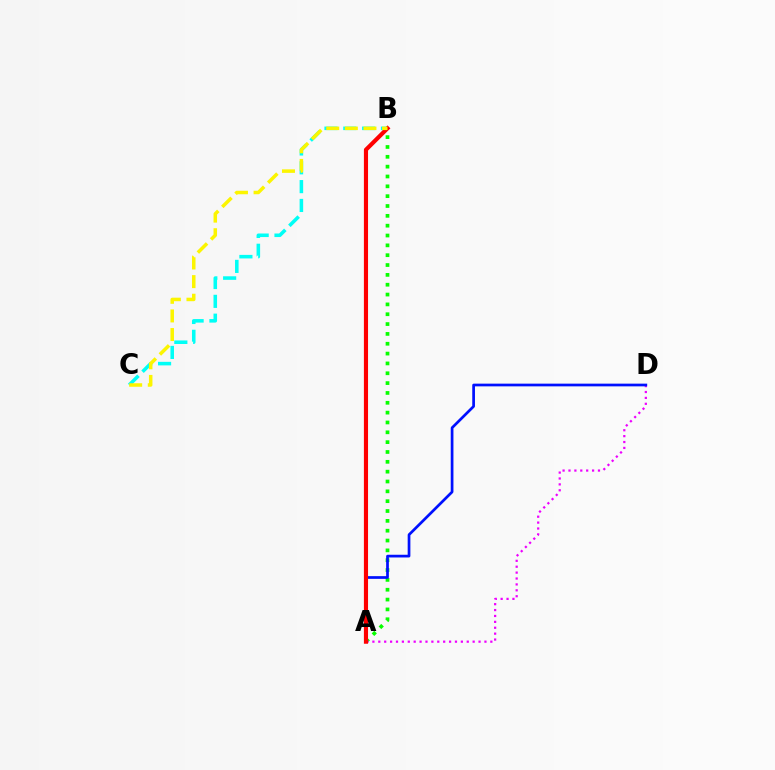{('A', 'B'): [{'color': '#08ff00', 'line_style': 'dotted', 'thickness': 2.67}, {'color': '#ff0000', 'line_style': 'solid', 'thickness': 2.98}], ('B', 'C'): [{'color': '#00fff6', 'line_style': 'dashed', 'thickness': 2.56}, {'color': '#fcf500', 'line_style': 'dashed', 'thickness': 2.53}], ('A', 'D'): [{'color': '#ee00ff', 'line_style': 'dotted', 'thickness': 1.6}, {'color': '#0010ff', 'line_style': 'solid', 'thickness': 1.95}]}